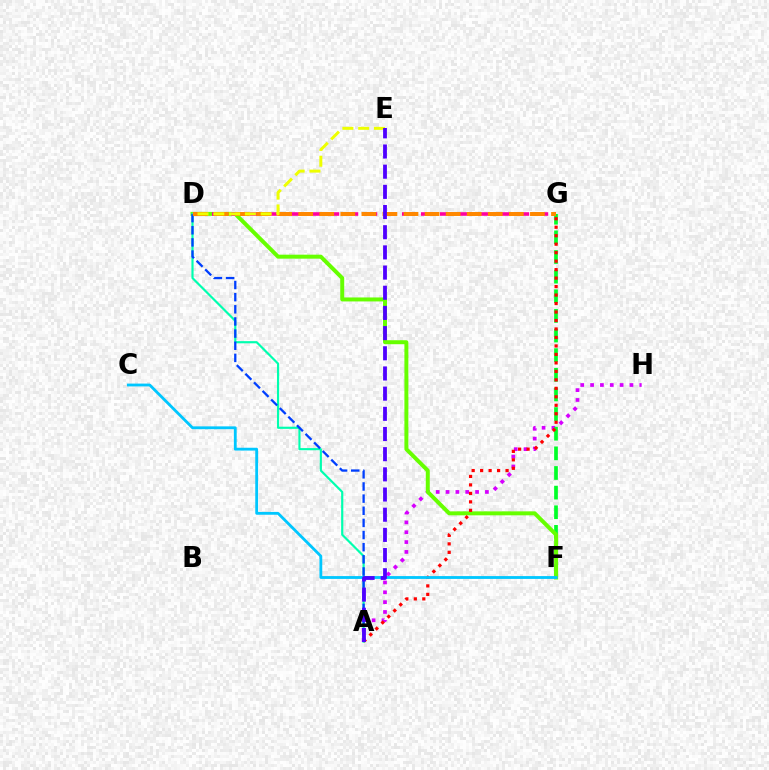{('A', 'H'): [{'color': '#d600ff', 'line_style': 'dotted', 'thickness': 2.67}], ('F', 'G'): [{'color': '#00ff27', 'line_style': 'dashed', 'thickness': 2.67}], ('D', 'F'): [{'color': '#66ff00', 'line_style': 'solid', 'thickness': 2.86}], ('A', 'G'): [{'color': '#ff0000', 'line_style': 'dotted', 'thickness': 2.3}], ('D', 'G'): [{'color': '#ff00a0', 'line_style': 'dashed', 'thickness': 2.58}, {'color': '#ff8800', 'line_style': 'dashed', 'thickness': 2.86}], ('A', 'D'): [{'color': '#00ffaf', 'line_style': 'solid', 'thickness': 1.56}, {'color': '#003fff', 'line_style': 'dashed', 'thickness': 1.65}], ('C', 'F'): [{'color': '#00c7ff', 'line_style': 'solid', 'thickness': 2.03}], ('D', 'E'): [{'color': '#eeff00', 'line_style': 'dashed', 'thickness': 2.15}], ('A', 'E'): [{'color': '#4f00ff', 'line_style': 'dashed', 'thickness': 2.74}]}